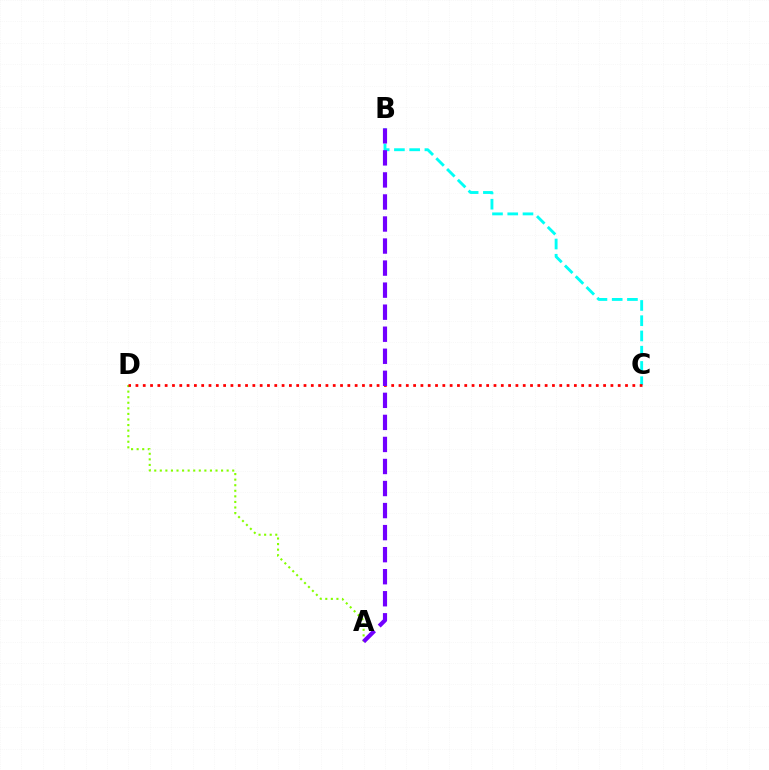{('A', 'D'): [{'color': '#84ff00', 'line_style': 'dotted', 'thickness': 1.51}], ('B', 'C'): [{'color': '#00fff6', 'line_style': 'dashed', 'thickness': 2.07}], ('C', 'D'): [{'color': '#ff0000', 'line_style': 'dotted', 'thickness': 1.99}], ('A', 'B'): [{'color': '#7200ff', 'line_style': 'dashed', 'thickness': 2.99}]}